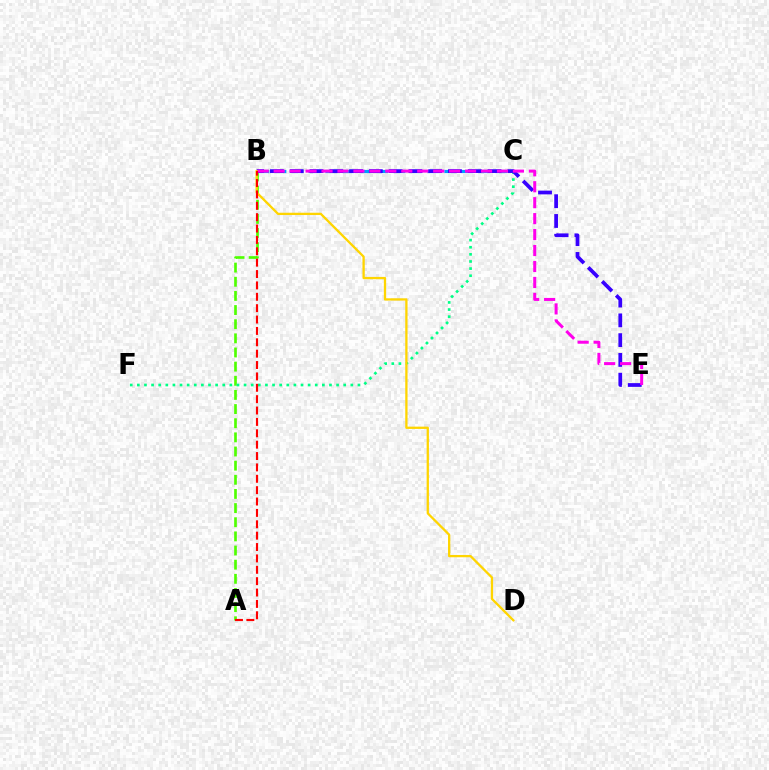{('A', 'B'): [{'color': '#4fff00', 'line_style': 'dashed', 'thickness': 1.92}, {'color': '#ff0000', 'line_style': 'dashed', 'thickness': 1.55}], ('B', 'C'): [{'color': '#009eff', 'line_style': 'dashed', 'thickness': 2.31}], ('C', 'F'): [{'color': '#00ff86', 'line_style': 'dotted', 'thickness': 1.93}], ('B', 'E'): [{'color': '#3700ff', 'line_style': 'dashed', 'thickness': 2.69}, {'color': '#ff00ed', 'line_style': 'dashed', 'thickness': 2.17}], ('B', 'D'): [{'color': '#ffd500', 'line_style': 'solid', 'thickness': 1.65}]}